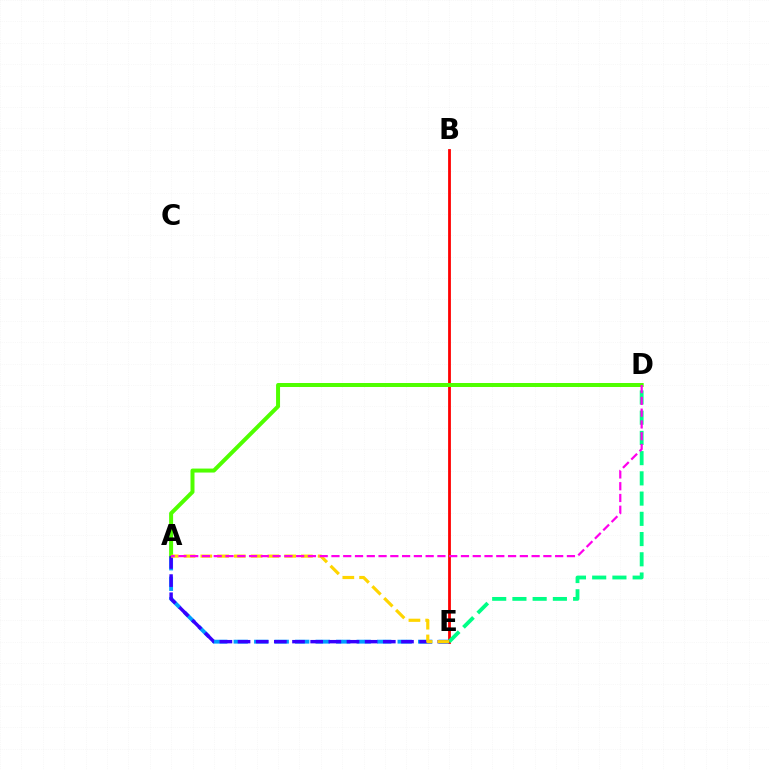{('B', 'E'): [{'color': '#ff0000', 'line_style': 'solid', 'thickness': 2.01}], ('A', 'E'): [{'color': '#009eff', 'line_style': 'dashed', 'thickness': 2.78}, {'color': '#3700ff', 'line_style': 'dashed', 'thickness': 2.47}, {'color': '#ffd500', 'line_style': 'dashed', 'thickness': 2.28}], ('D', 'E'): [{'color': '#00ff86', 'line_style': 'dashed', 'thickness': 2.75}], ('A', 'D'): [{'color': '#4fff00', 'line_style': 'solid', 'thickness': 2.87}, {'color': '#ff00ed', 'line_style': 'dashed', 'thickness': 1.6}]}